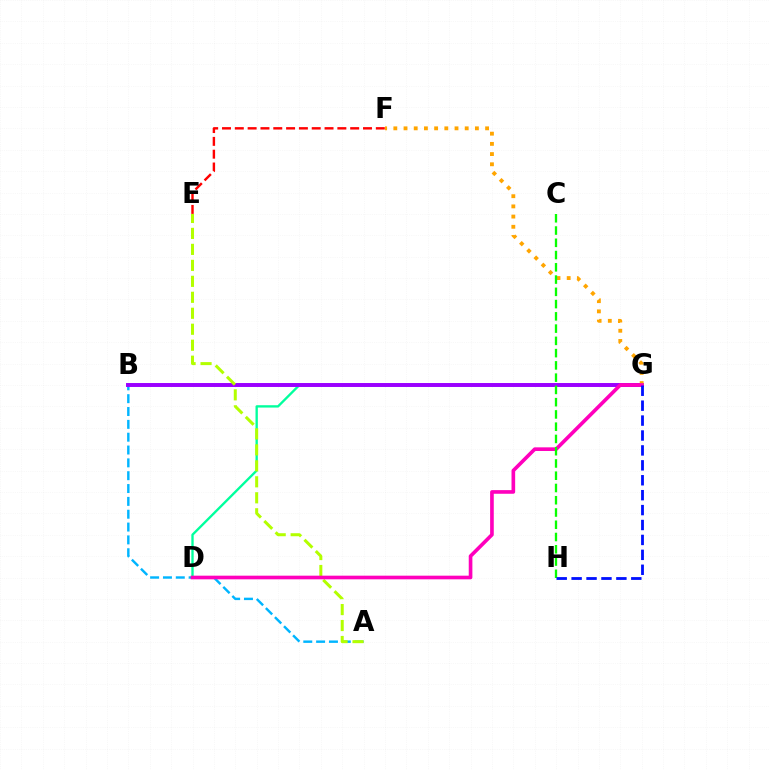{('D', 'G'): [{'color': '#00ff9d', 'line_style': 'solid', 'thickness': 1.69}, {'color': '#ff00bd', 'line_style': 'solid', 'thickness': 2.62}], ('A', 'B'): [{'color': '#00b5ff', 'line_style': 'dashed', 'thickness': 1.74}], ('B', 'G'): [{'color': '#9b00ff', 'line_style': 'solid', 'thickness': 2.84}], ('A', 'E'): [{'color': '#b3ff00', 'line_style': 'dashed', 'thickness': 2.17}], ('F', 'G'): [{'color': '#ffa500', 'line_style': 'dotted', 'thickness': 2.77}], ('C', 'H'): [{'color': '#08ff00', 'line_style': 'dashed', 'thickness': 1.67}], ('E', 'F'): [{'color': '#ff0000', 'line_style': 'dashed', 'thickness': 1.74}], ('G', 'H'): [{'color': '#0010ff', 'line_style': 'dashed', 'thickness': 2.03}]}